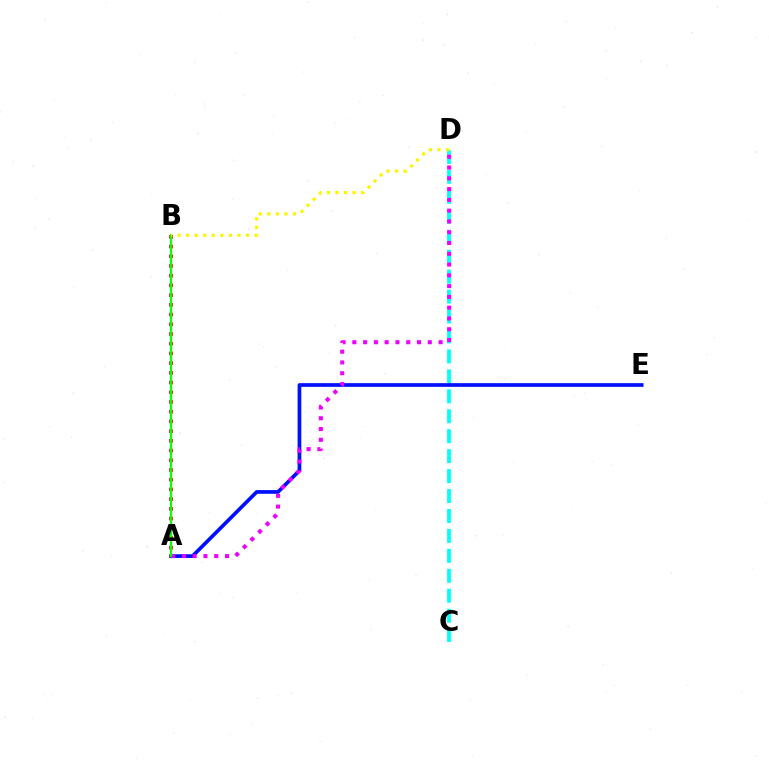{('A', 'B'): [{'color': '#ff0000', 'line_style': 'dotted', 'thickness': 2.64}, {'color': '#08ff00', 'line_style': 'solid', 'thickness': 1.54}], ('C', 'D'): [{'color': '#00fff6', 'line_style': 'dashed', 'thickness': 2.71}], ('A', 'E'): [{'color': '#0010ff', 'line_style': 'solid', 'thickness': 2.67}], ('A', 'D'): [{'color': '#ee00ff', 'line_style': 'dotted', 'thickness': 2.93}], ('B', 'D'): [{'color': '#fcf500', 'line_style': 'dotted', 'thickness': 2.32}]}